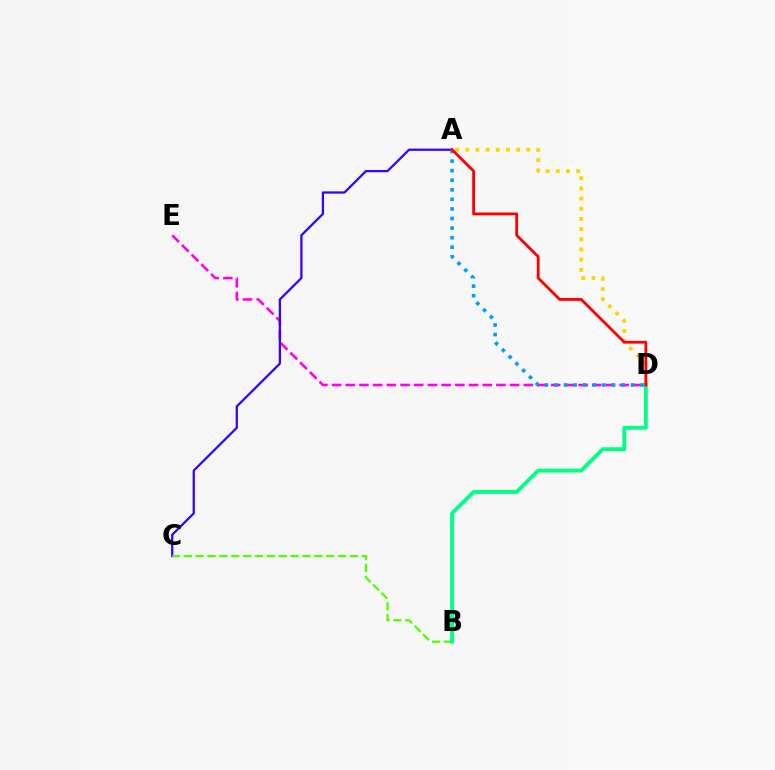{('A', 'D'): [{'color': '#ffd500', 'line_style': 'dotted', 'thickness': 2.77}, {'color': '#009eff', 'line_style': 'dotted', 'thickness': 2.6}, {'color': '#ff0000', 'line_style': 'solid', 'thickness': 2.02}], ('D', 'E'): [{'color': '#ff00ed', 'line_style': 'dashed', 'thickness': 1.86}], ('A', 'C'): [{'color': '#3700ff', 'line_style': 'solid', 'thickness': 1.61}], ('B', 'C'): [{'color': '#4fff00', 'line_style': 'dashed', 'thickness': 1.61}], ('B', 'D'): [{'color': '#00ff86', 'line_style': 'solid', 'thickness': 2.79}]}